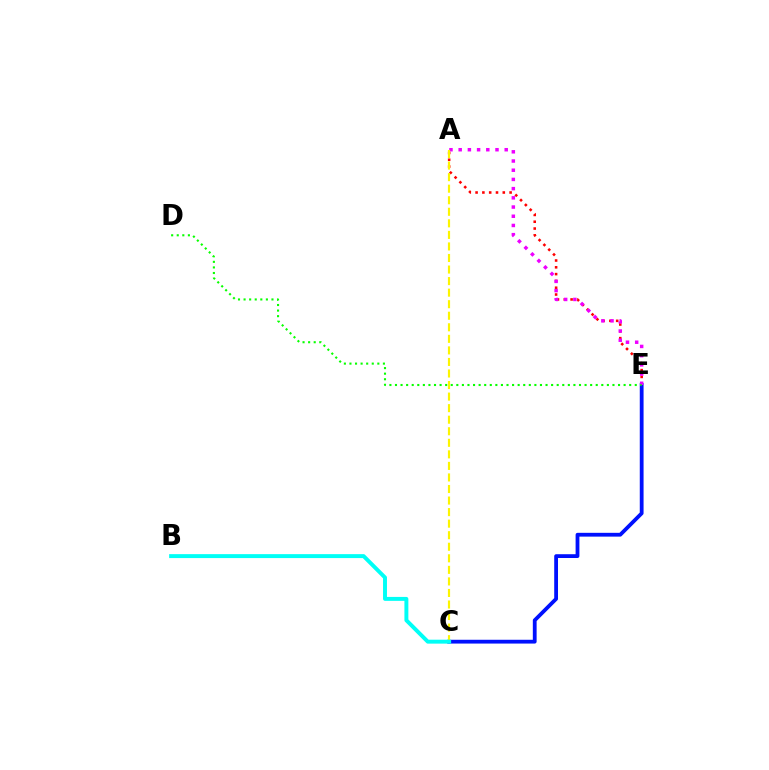{('A', 'E'): [{'color': '#ff0000', 'line_style': 'dotted', 'thickness': 1.85}, {'color': '#ee00ff', 'line_style': 'dotted', 'thickness': 2.5}], ('C', 'E'): [{'color': '#0010ff', 'line_style': 'solid', 'thickness': 2.73}], ('A', 'C'): [{'color': '#fcf500', 'line_style': 'dashed', 'thickness': 1.57}], ('D', 'E'): [{'color': '#08ff00', 'line_style': 'dotted', 'thickness': 1.52}], ('B', 'C'): [{'color': '#00fff6', 'line_style': 'solid', 'thickness': 2.84}]}